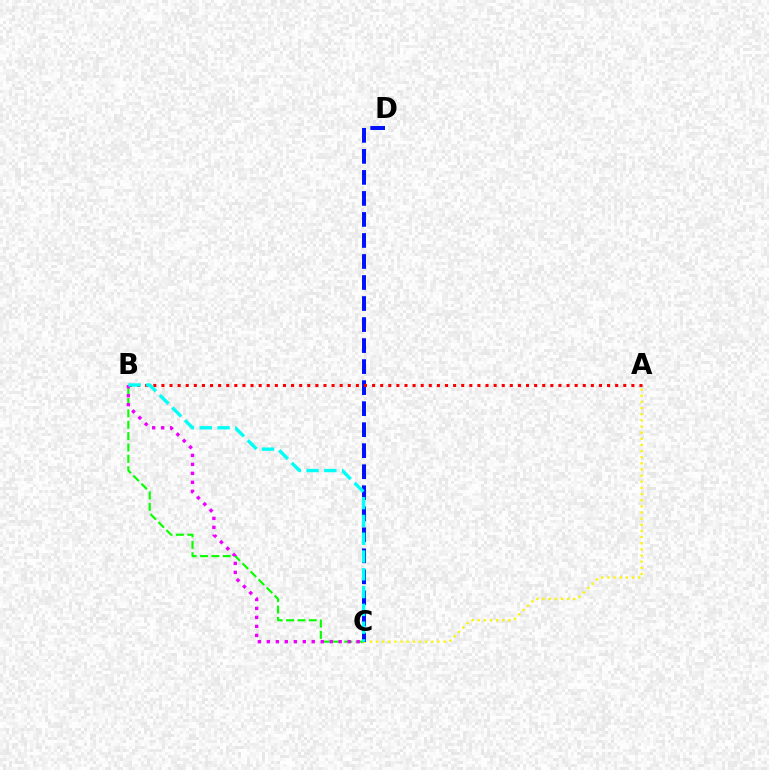{('A', 'C'): [{'color': '#fcf500', 'line_style': 'dotted', 'thickness': 1.67}], ('C', 'D'): [{'color': '#0010ff', 'line_style': 'dashed', 'thickness': 2.86}], ('B', 'C'): [{'color': '#08ff00', 'line_style': 'dashed', 'thickness': 1.55}, {'color': '#ee00ff', 'line_style': 'dotted', 'thickness': 2.44}, {'color': '#00fff6', 'line_style': 'dashed', 'thickness': 2.42}], ('A', 'B'): [{'color': '#ff0000', 'line_style': 'dotted', 'thickness': 2.2}]}